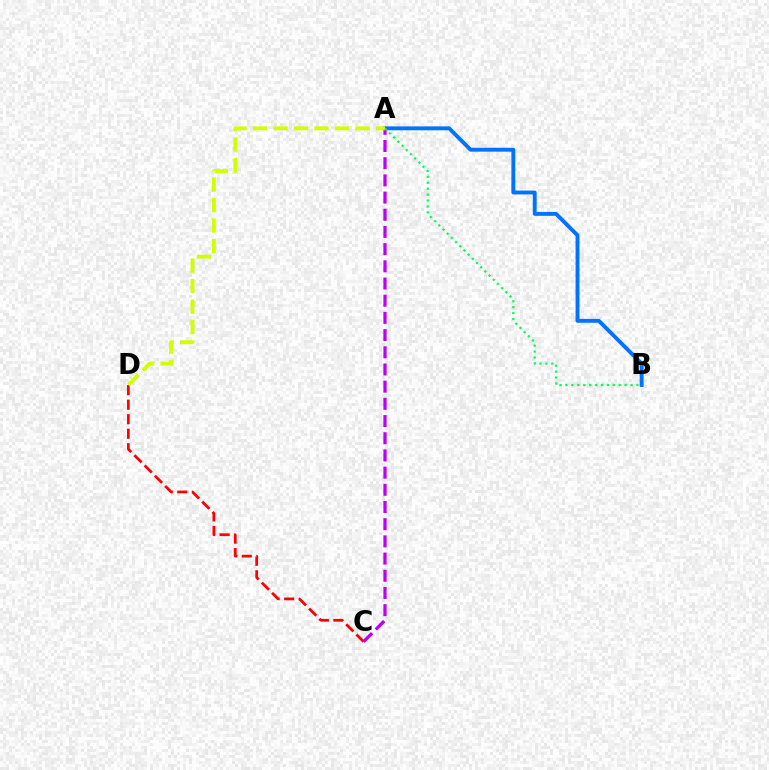{('C', 'D'): [{'color': '#ff0000', 'line_style': 'dashed', 'thickness': 1.97}], ('A', 'B'): [{'color': '#0074ff', 'line_style': 'solid', 'thickness': 2.8}, {'color': '#00ff5c', 'line_style': 'dotted', 'thickness': 1.61}], ('A', 'C'): [{'color': '#b900ff', 'line_style': 'dashed', 'thickness': 2.34}], ('A', 'D'): [{'color': '#d1ff00', 'line_style': 'dashed', 'thickness': 2.78}]}